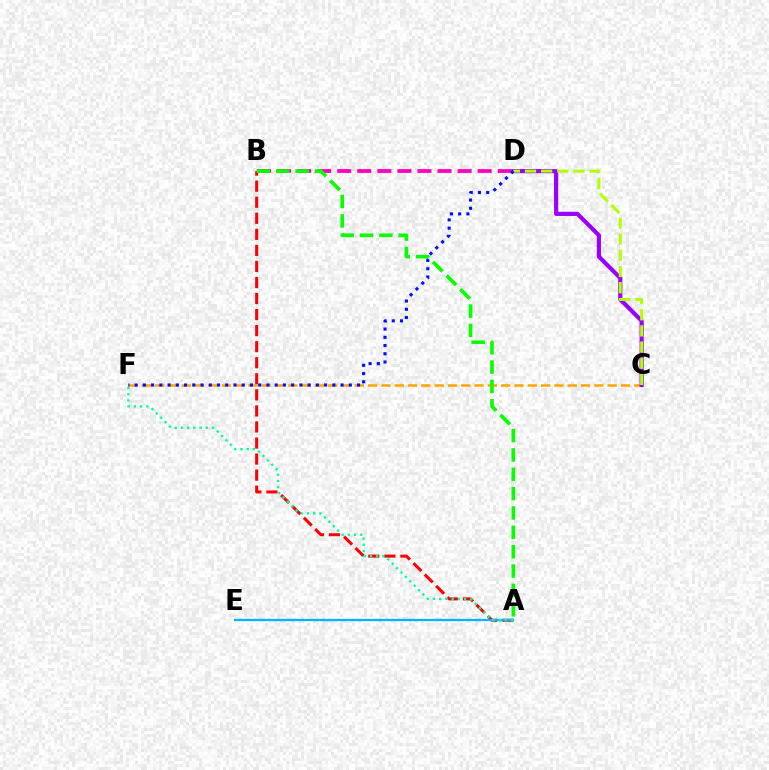{('A', 'B'): [{'color': '#ff0000', 'line_style': 'dashed', 'thickness': 2.18}, {'color': '#08ff00', 'line_style': 'dashed', 'thickness': 2.63}], ('A', 'E'): [{'color': '#00b5ff', 'line_style': 'solid', 'thickness': 1.63}], ('C', 'F'): [{'color': '#ffa500', 'line_style': 'dashed', 'thickness': 1.81}], ('C', 'D'): [{'color': '#9b00ff', 'line_style': 'solid', 'thickness': 2.99}, {'color': '#b3ff00', 'line_style': 'dashed', 'thickness': 2.19}], ('A', 'F'): [{'color': '#00ff9d', 'line_style': 'dotted', 'thickness': 1.69}], ('B', 'D'): [{'color': '#ff00bd', 'line_style': 'dashed', 'thickness': 2.73}], ('D', 'F'): [{'color': '#0010ff', 'line_style': 'dotted', 'thickness': 2.24}]}